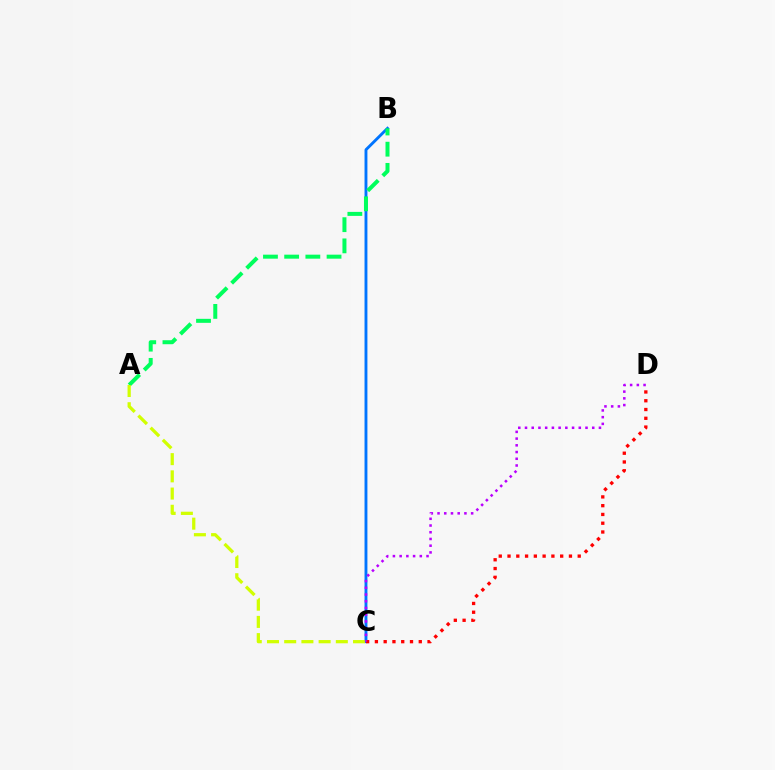{('B', 'C'): [{'color': '#0074ff', 'line_style': 'solid', 'thickness': 2.07}], ('A', 'B'): [{'color': '#00ff5c', 'line_style': 'dashed', 'thickness': 2.88}], ('C', 'D'): [{'color': '#ff0000', 'line_style': 'dotted', 'thickness': 2.38}, {'color': '#b900ff', 'line_style': 'dotted', 'thickness': 1.83}], ('A', 'C'): [{'color': '#d1ff00', 'line_style': 'dashed', 'thickness': 2.34}]}